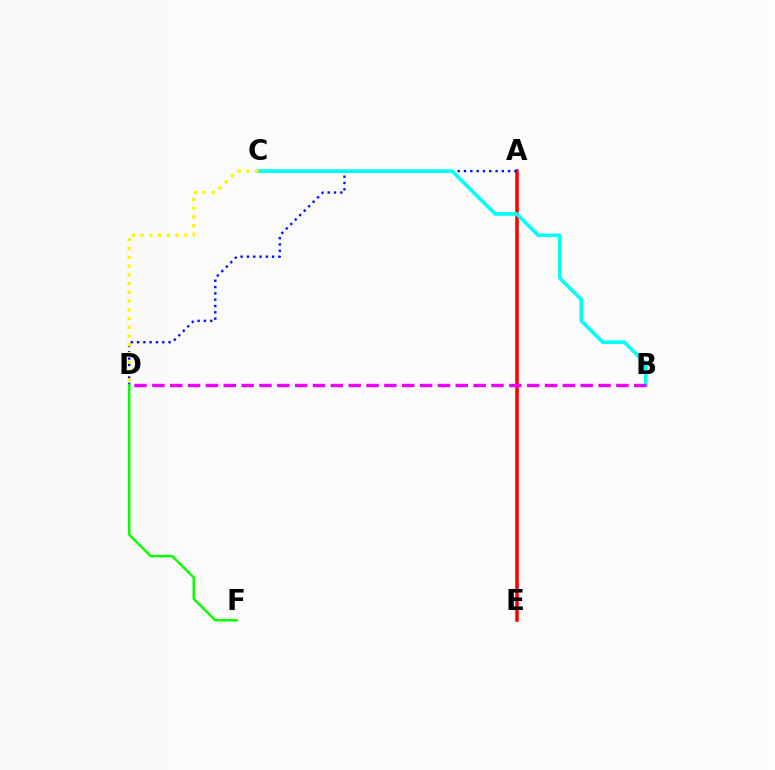{('A', 'E'): [{'color': '#ff0000', 'line_style': 'solid', 'thickness': 2.53}], ('A', 'D'): [{'color': '#0010ff', 'line_style': 'dotted', 'thickness': 1.71}], ('B', 'C'): [{'color': '#00fff6', 'line_style': 'solid', 'thickness': 2.6}], ('D', 'F'): [{'color': '#08ff00', 'line_style': 'solid', 'thickness': 1.76}], ('B', 'D'): [{'color': '#ee00ff', 'line_style': 'dashed', 'thickness': 2.42}], ('C', 'D'): [{'color': '#fcf500', 'line_style': 'dotted', 'thickness': 2.38}]}